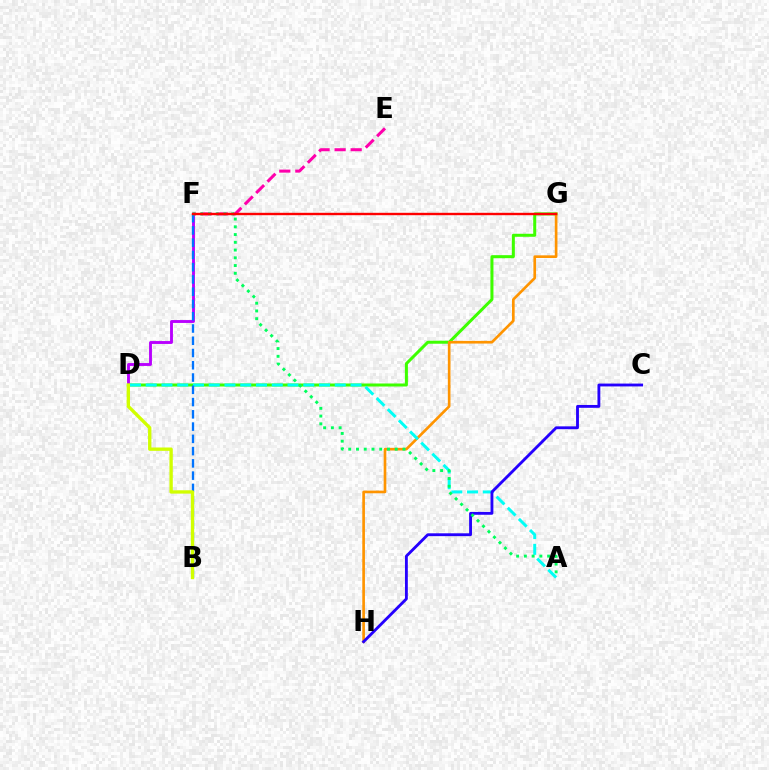{('D', 'G'): [{'color': '#3dff00', 'line_style': 'solid', 'thickness': 2.17}], ('D', 'F'): [{'color': '#b900ff', 'line_style': 'solid', 'thickness': 2.07}], ('G', 'H'): [{'color': '#ff9400', 'line_style': 'solid', 'thickness': 1.91}], ('E', 'F'): [{'color': '#ff00ac', 'line_style': 'dashed', 'thickness': 2.18}], ('A', 'D'): [{'color': '#00fff6', 'line_style': 'dashed', 'thickness': 2.14}], ('C', 'H'): [{'color': '#2500ff', 'line_style': 'solid', 'thickness': 2.05}], ('B', 'F'): [{'color': '#0074ff', 'line_style': 'dashed', 'thickness': 1.67}], ('B', 'D'): [{'color': '#d1ff00', 'line_style': 'solid', 'thickness': 2.41}], ('A', 'F'): [{'color': '#00ff5c', 'line_style': 'dotted', 'thickness': 2.11}], ('F', 'G'): [{'color': '#ff0000', 'line_style': 'solid', 'thickness': 1.72}]}